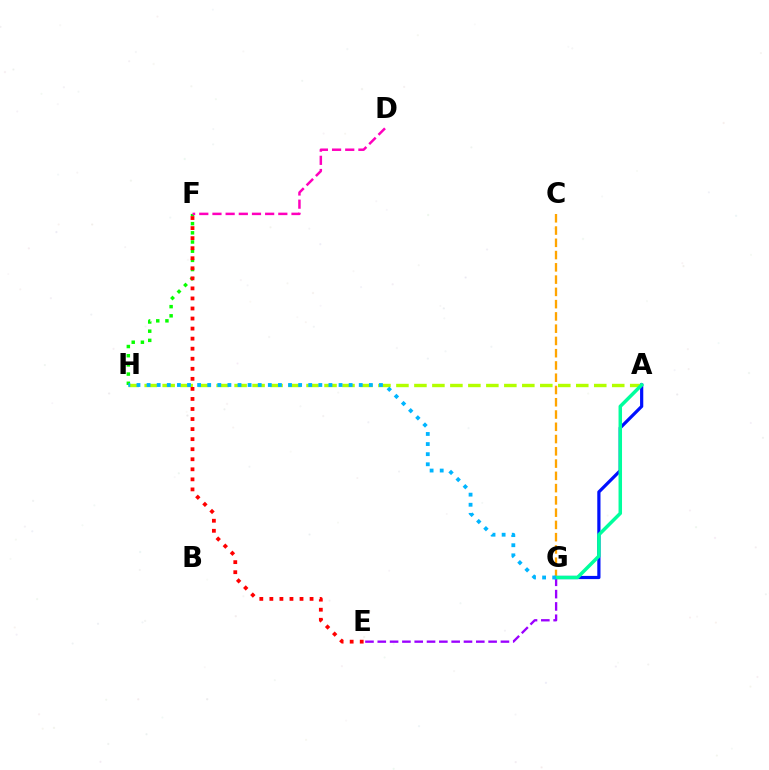{('A', 'H'): [{'color': '#b3ff00', 'line_style': 'dashed', 'thickness': 2.44}], ('A', 'G'): [{'color': '#0010ff', 'line_style': 'solid', 'thickness': 2.31}, {'color': '#00ff9d', 'line_style': 'solid', 'thickness': 2.51}], ('E', 'G'): [{'color': '#9b00ff', 'line_style': 'dashed', 'thickness': 1.67}], ('C', 'G'): [{'color': '#ffa500', 'line_style': 'dashed', 'thickness': 1.67}], ('F', 'H'): [{'color': '#08ff00', 'line_style': 'dotted', 'thickness': 2.5}], ('G', 'H'): [{'color': '#00b5ff', 'line_style': 'dotted', 'thickness': 2.75}], ('E', 'F'): [{'color': '#ff0000', 'line_style': 'dotted', 'thickness': 2.73}], ('D', 'F'): [{'color': '#ff00bd', 'line_style': 'dashed', 'thickness': 1.79}]}